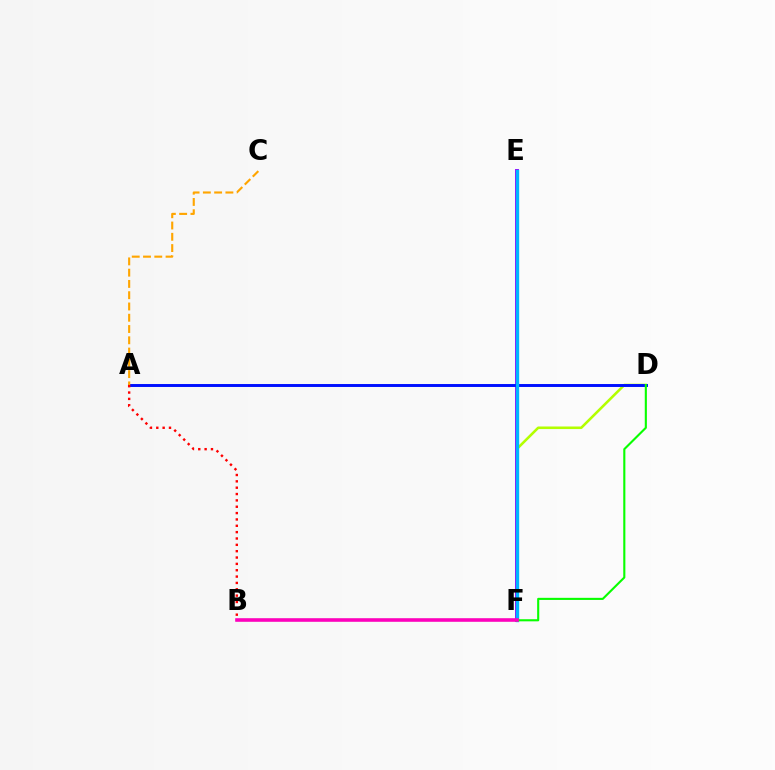{('D', 'F'): [{'color': '#b3ff00', 'line_style': 'solid', 'thickness': 1.85}, {'color': '#08ff00', 'line_style': 'solid', 'thickness': 1.52}], ('E', 'F'): [{'color': '#9b00ff', 'line_style': 'solid', 'thickness': 2.82}, {'color': '#00b5ff', 'line_style': 'solid', 'thickness': 2.41}], ('B', 'F'): [{'color': '#00ff9d', 'line_style': 'solid', 'thickness': 1.53}, {'color': '#ff00bd', 'line_style': 'solid', 'thickness': 2.58}], ('A', 'D'): [{'color': '#0010ff', 'line_style': 'solid', 'thickness': 2.12}], ('A', 'C'): [{'color': '#ffa500', 'line_style': 'dashed', 'thickness': 1.53}], ('A', 'B'): [{'color': '#ff0000', 'line_style': 'dotted', 'thickness': 1.73}]}